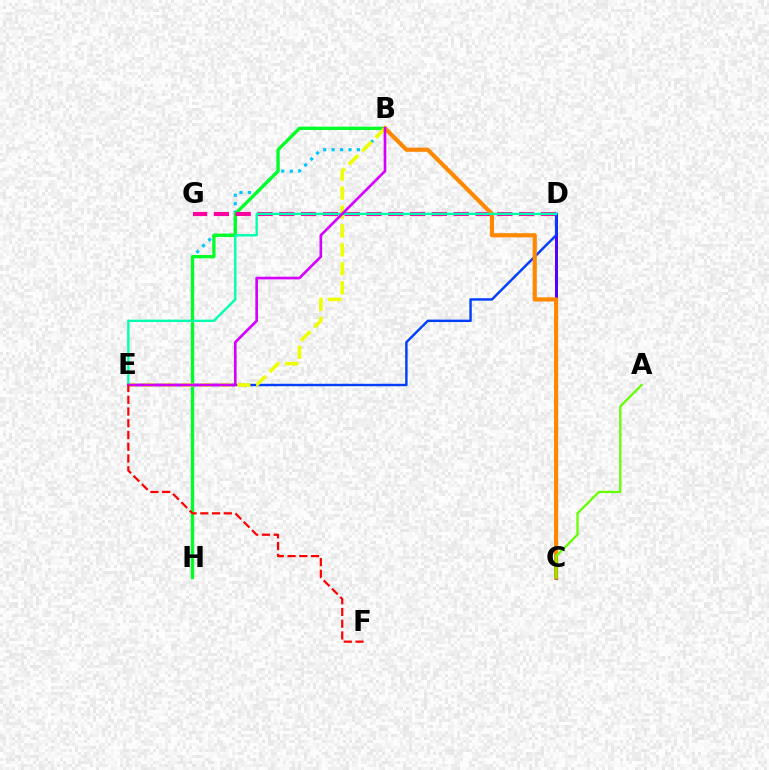{('B', 'H'): [{'color': '#00c7ff', 'line_style': 'dotted', 'thickness': 2.3}, {'color': '#00ff27', 'line_style': 'solid', 'thickness': 2.38}], ('C', 'D'): [{'color': '#4f00ff', 'line_style': 'solid', 'thickness': 2.13}], ('D', 'G'): [{'color': '#ff00a0', 'line_style': 'dashed', 'thickness': 2.96}], ('D', 'E'): [{'color': '#003fff', 'line_style': 'solid', 'thickness': 1.75}, {'color': '#00ffaf', 'line_style': 'solid', 'thickness': 1.7}], ('B', 'C'): [{'color': '#ff8800', 'line_style': 'solid', 'thickness': 3.0}], ('B', 'E'): [{'color': '#eeff00', 'line_style': 'dashed', 'thickness': 2.57}, {'color': '#d600ff', 'line_style': 'solid', 'thickness': 1.92}], ('A', 'C'): [{'color': '#66ff00', 'line_style': 'solid', 'thickness': 1.64}], ('E', 'F'): [{'color': '#ff0000', 'line_style': 'dashed', 'thickness': 1.6}]}